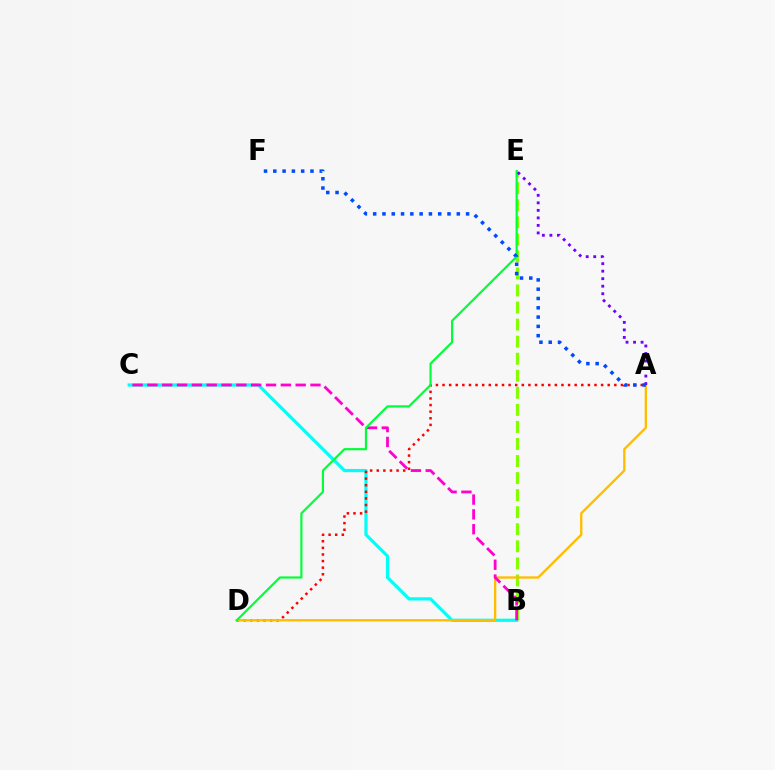{('B', 'E'): [{'color': '#84ff00', 'line_style': 'dashed', 'thickness': 2.32}], ('B', 'C'): [{'color': '#00fff6', 'line_style': 'solid', 'thickness': 2.3}, {'color': '#ff00cf', 'line_style': 'dashed', 'thickness': 2.01}], ('A', 'D'): [{'color': '#ff0000', 'line_style': 'dotted', 'thickness': 1.8}, {'color': '#ffbd00', 'line_style': 'solid', 'thickness': 1.68}], ('D', 'E'): [{'color': '#00ff39', 'line_style': 'solid', 'thickness': 1.57}], ('A', 'E'): [{'color': '#7200ff', 'line_style': 'dotted', 'thickness': 2.04}], ('A', 'F'): [{'color': '#004bff', 'line_style': 'dotted', 'thickness': 2.52}]}